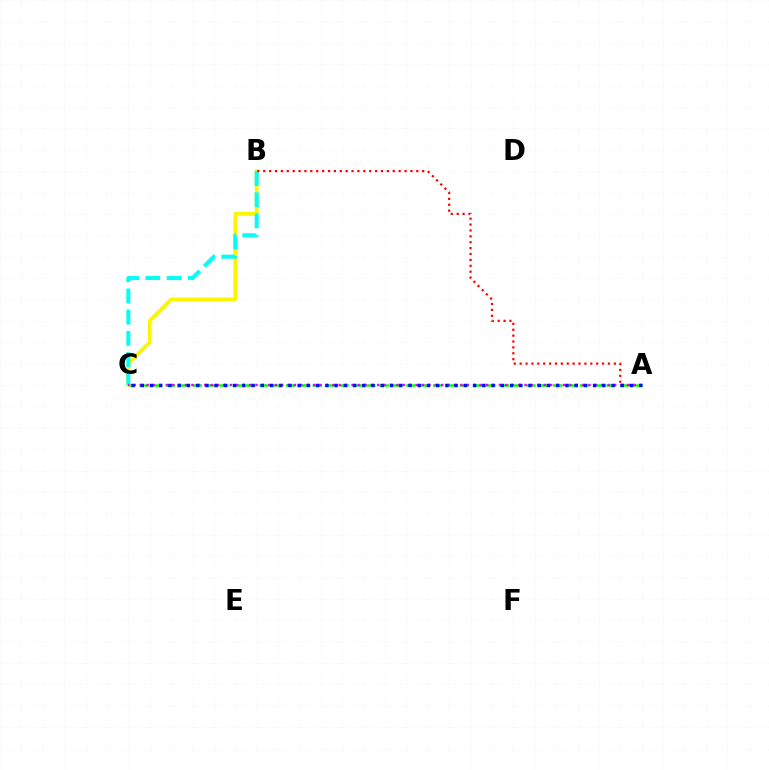{('A', 'C'): [{'color': '#08ff00', 'line_style': 'dashed', 'thickness': 1.81}, {'color': '#ee00ff', 'line_style': 'dotted', 'thickness': 1.74}, {'color': '#0010ff', 'line_style': 'dotted', 'thickness': 2.51}], ('B', 'C'): [{'color': '#fcf500', 'line_style': 'solid', 'thickness': 2.73}, {'color': '#00fff6', 'line_style': 'dashed', 'thickness': 2.88}], ('A', 'B'): [{'color': '#ff0000', 'line_style': 'dotted', 'thickness': 1.6}]}